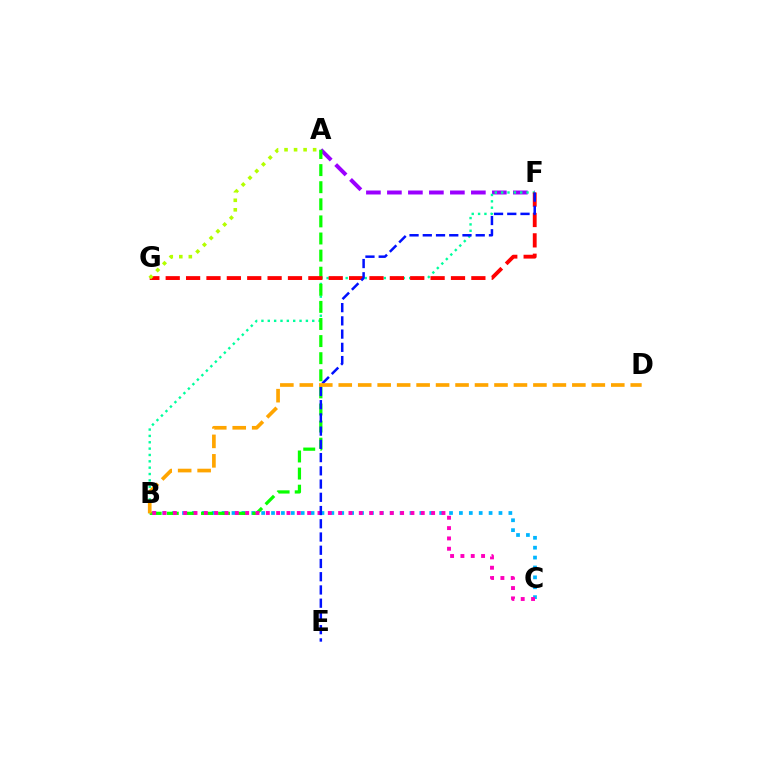{('B', 'C'): [{'color': '#00b5ff', 'line_style': 'dotted', 'thickness': 2.69}, {'color': '#ff00bd', 'line_style': 'dotted', 'thickness': 2.81}], ('A', 'F'): [{'color': '#9b00ff', 'line_style': 'dashed', 'thickness': 2.85}], ('B', 'F'): [{'color': '#00ff9d', 'line_style': 'dotted', 'thickness': 1.73}], ('A', 'B'): [{'color': '#08ff00', 'line_style': 'dashed', 'thickness': 2.32}], ('F', 'G'): [{'color': '#ff0000', 'line_style': 'dashed', 'thickness': 2.77}], ('E', 'F'): [{'color': '#0010ff', 'line_style': 'dashed', 'thickness': 1.8}], ('A', 'G'): [{'color': '#b3ff00', 'line_style': 'dotted', 'thickness': 2.59}], ('B', 'D'): [{'color': '#ffa500', 'line_style': 'dashed', 'thickness': 2.64}]}